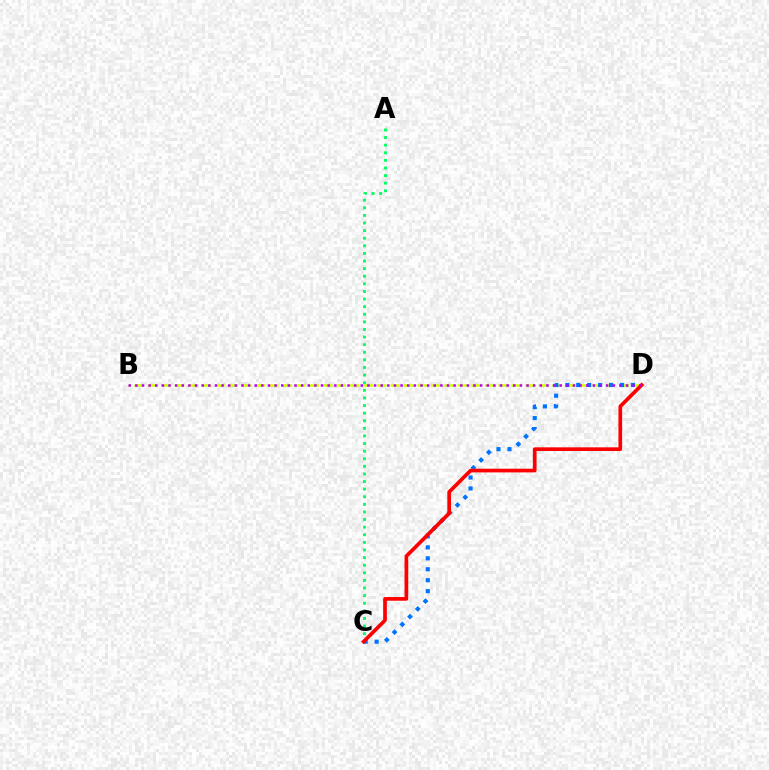{('B', 'D'): [{'color': '#d1ff00', 'line_style': 'dashed', 'thickness': 1.83}, {'color': '#b900ff', 'line_style': 'dotted', 'thickness': 1.8}], ('A', 'C'): [{'color': '#00ff5c', 'line_style': 'dotted', 'thickness': 2.07}], ('C', 'D'): [{'color': '#0074ff', 'line_style': 'dotted', 'thickness': 2.97}, {'color': '#ff0000', 'line_style': 'solid', 'thickness': 2.65}]}